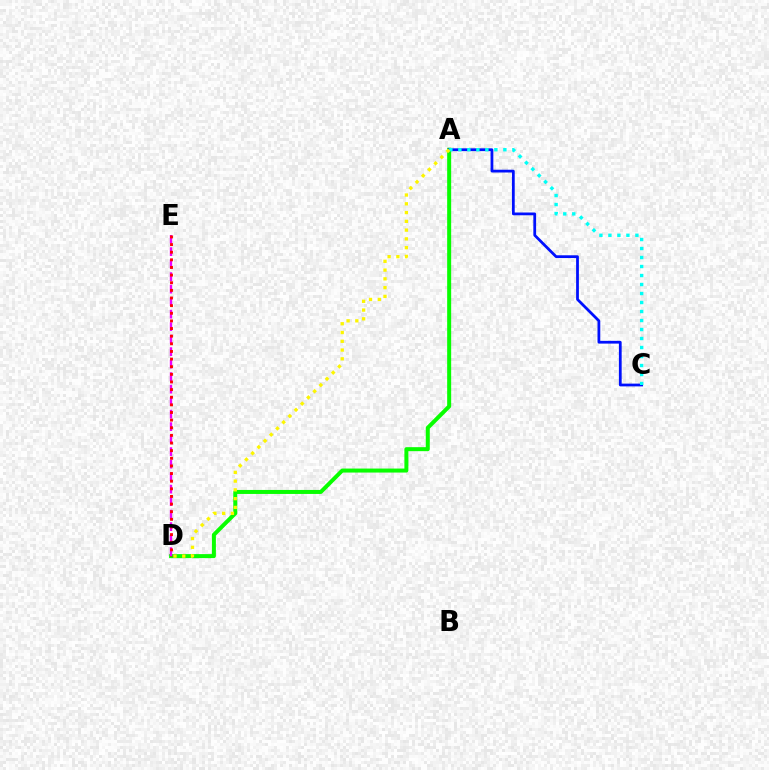{('A', 'D'): [{'color': '#08ff00', 'line_style': 'solid', 'thickness': 2.88}, {'color': '#fcf500', 'line_style': 'dotted', 'thickness': 2.38}], ('A', 'C'): [{'color': '#0010ff', 'line_style': 'solid', 'thickness': 1.99}, {'color': '#00fff6', 'line_style': 'dotted', 'thickness': 2.45}], ('D', 'E'): [{'color': '#ee00ff', 'line_style': 'dashed', 'thickness': 1.7}, {'color': '#ff0000', 'line_style': 'dotted', 'thickness': 2.07}]}